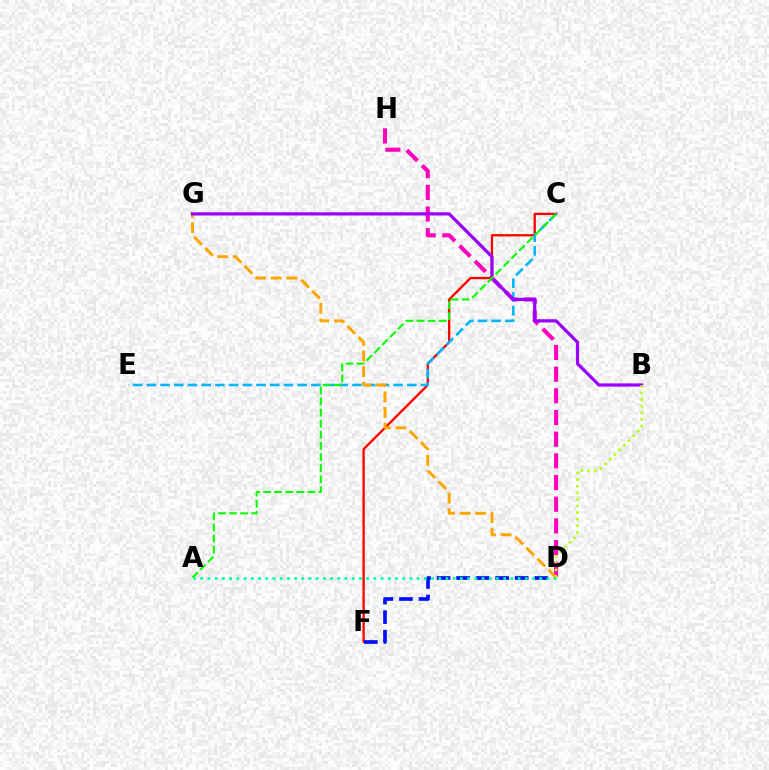{('D', 'H'): [{'color': '#ff00bd', 'line_style': 'dashed', 'thickness': 2.94}], ('C', 'F'): [{'color': '#ff0000', 'line_style': 'solid', 'thickness': 1.66}], ('C', 'E'): [{'color': '#00b5ff', 'line_style': 'dashed', 'thickness': 1.86}], ('D', 'F'): [{'color': '#0010ff', 'line_style': 'dashed', 'thickness': 2.65}], ('D', 'G'): [{'color': '#ffa500', 'line_style': 'dashed', 'thickness': 2.12}], ('A', 'D'): [{'color': '#00ff9d', 'line_style': 'dotted', 'thickness': 1.96}], ('B', 'G'): [{'color': '#9b00ff', 'line_style': 'solid', 'thickness': 2.31}], ('A', 'C'): [{'color': '#08ff00', 'line_style': 'dashed', 'thickness': 1.51}], ('B', 'D'): [{'color': '#b3ff00', 'line_style': 'dotted', 'thickness': 1.8}]}